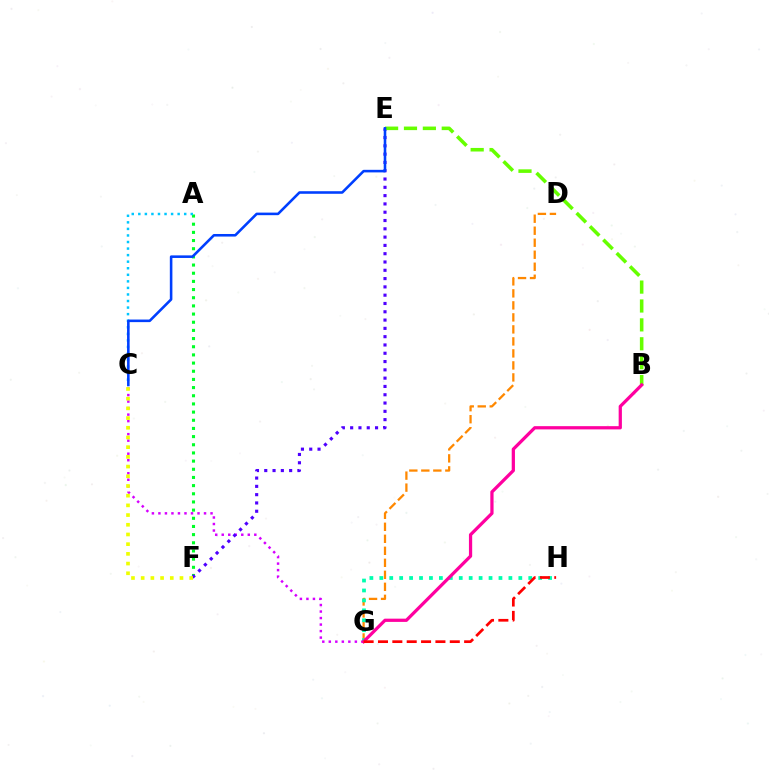{('A', 'F'): [{'color': '#00ff27', 'line_style': 'dotted', 'thickness': 2.22}], ('A', 'C'): [{'color': '#00c7ff', 'line_style': 'dotted', 'thickness': 1.78}], ('C', 'G'): [{'color': '#d600ff', 'line_style': 'dotted', 'thickness': 1.77}], ('E', 'F'): [{'color': '#4f00ff', 'line_style': 'dotted', 'thickness': 2.25}], ('D', 'G'): [{'color': '#ff8800', 'line_style': 'dashed', 'thickness': 1.63}], ('C', 'F'): [{'color': '#eeff00', 'line_style': 'dotted', 'thickness': 2.64}], ('B', 'E'): [{'color': '#66ff00', 'line_style': 'dashed', 'thickness': 2.57}], ('G', 'H'): [{'color': '#00ffaf', 'line_style': 'dotted', 'thickness': 2.7}, {'color': '#ff0000', 'line_style': 'dashed', 'thickness': 1.95}], ('B', 'G'): [{'color': '#ff00a0', 'line_style': 'solid', 'thickness': 2.33}], ('C', 'E'): [{'color': '#003fff', 'line_style': 'solid', 'thickness': 1.86}]}